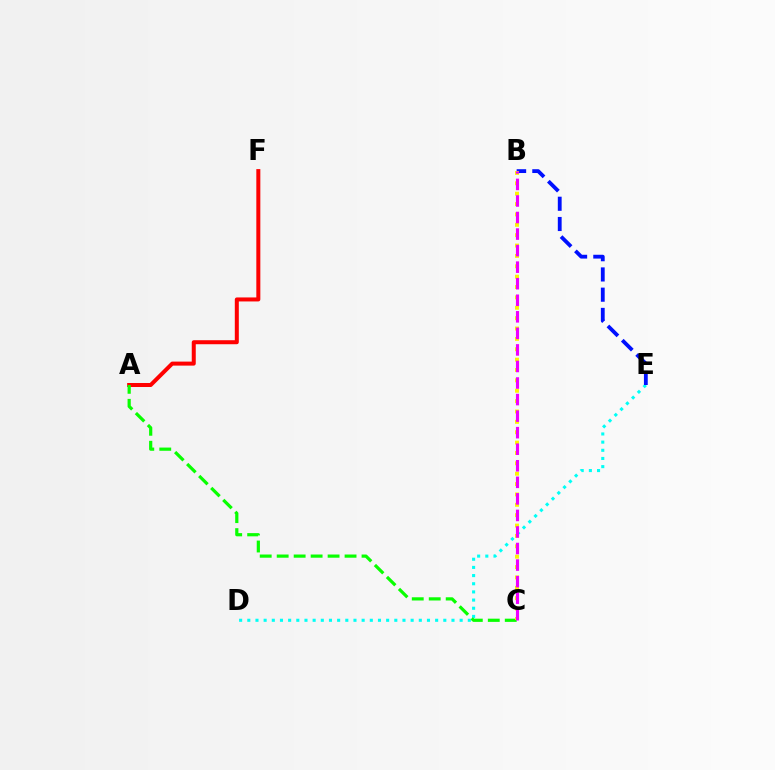{('D', 'E'): [{'color': '#00fff6', 'line_style': 'dotted', 'thickness': 2.22}], ('B', 'E'): [{'color': '#0010ff', 'line_style': 'dashed', 'thickness': 2.75}], ('A', 'F'): [{'color': '#ff0000', 'line_style': 'solid', 'thickness': 2.89}], ('A', 'C'): [{'color': '#08ff00', 'line_style': 'dashed', 'thickness': 2.31}], ('B', 'C'): [{'color': '#fcf500', 'line_style': 'dotted', 'thickness': 2.82}, {'color': '#ee00ff', 'line_style': 'dashed', 'thickness': 2.25}]}